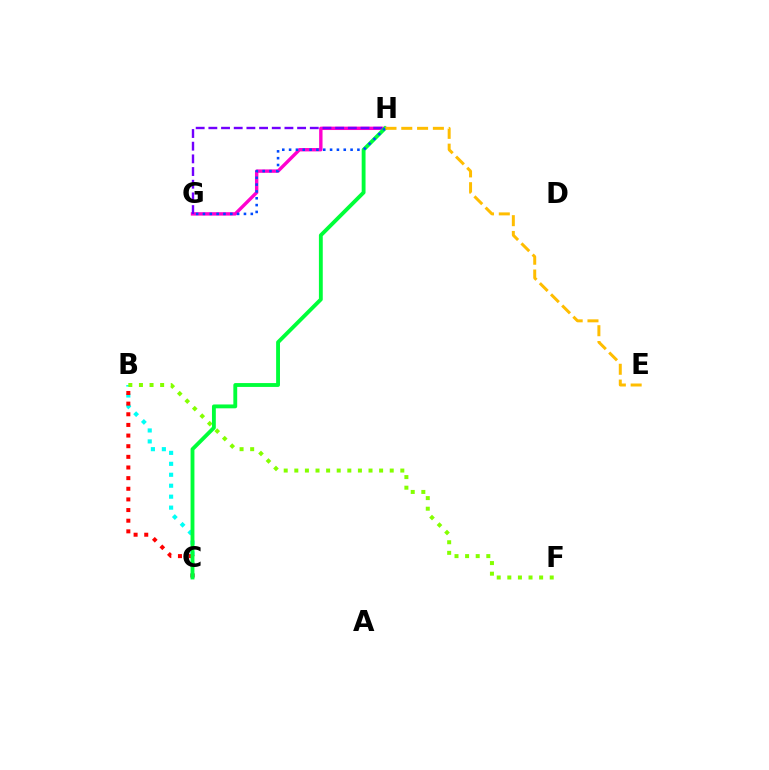{('G', 'H'): [{'color': '#ff00cf', 'line_style': 'solid', 'thickness': 2.44}, {'color': '#7200ff', 'line_style': 'dashed', 'thickness': 1.72}, {'color': '#004bff', 'line_style': 'dotted', 'thickness': 1.86}], ('B', 'C'): [{'color': '#00fff6', 'line_style': 'dotted', 'thickness': 2.98}, {'color': '#ff0000', 'line_style': 'dotted', 'thickness': 2.89}], ('B', 'F'): [{'color': '#84ff00', 'line_style': 'dotted', 'thickness': 2.88}], ('C', 'H'): [{'color': '#00ff39', 'line_style': 'solid', 'thickness': 2.77}], ('E', 'H'): [{'color': '#ffbd00', 'line_style': 'dashed', 'thickness': 2.15}]}